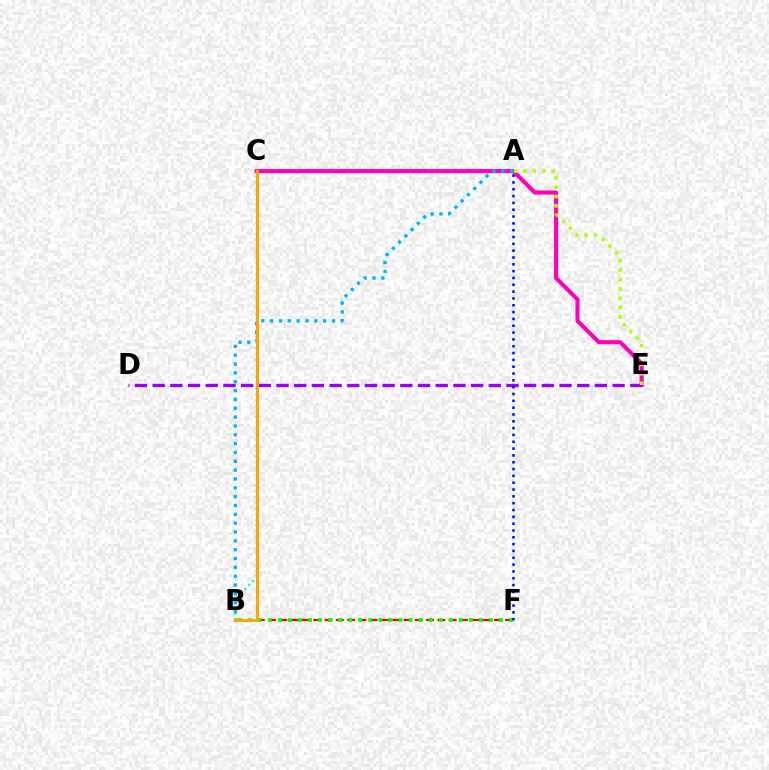{('C', 'E'): [{'color': '#ff00bd', 'line_style': 'solid', 'thickness': 2.96}], ('D', 'E'): [{'color': '#9b00ff', 'line_style': 'dashed', 'thickness': 2.4}], ('B', 'F'): [{'color': '#ff0000', 'line_style': 'dashed', 'thickness': 1.53}, {'color': '#08ff00', 'line_style': 'dotted', 'thickness': 2.73}], ('B', 'C'): [{'color': '#00ff9d', 'line_style': 'dotted', 'thickness': 1.55}, {'color': '#ffa500', 'line_style': 'solid', 'thickness': 2.15}], ('A', 'E'): [{'color': '#b3ff00', 'line_style': 'dotted', 'thickness': 2.55}], ('A', 'B'): [{'color': '#00b5ff', 'line_style': 'dotted', 'thickness': 2.4}], ('A', 'F'): [{'color': '#0010ff', 'line_style': 'dotted', 'thickness': 1.85}]}